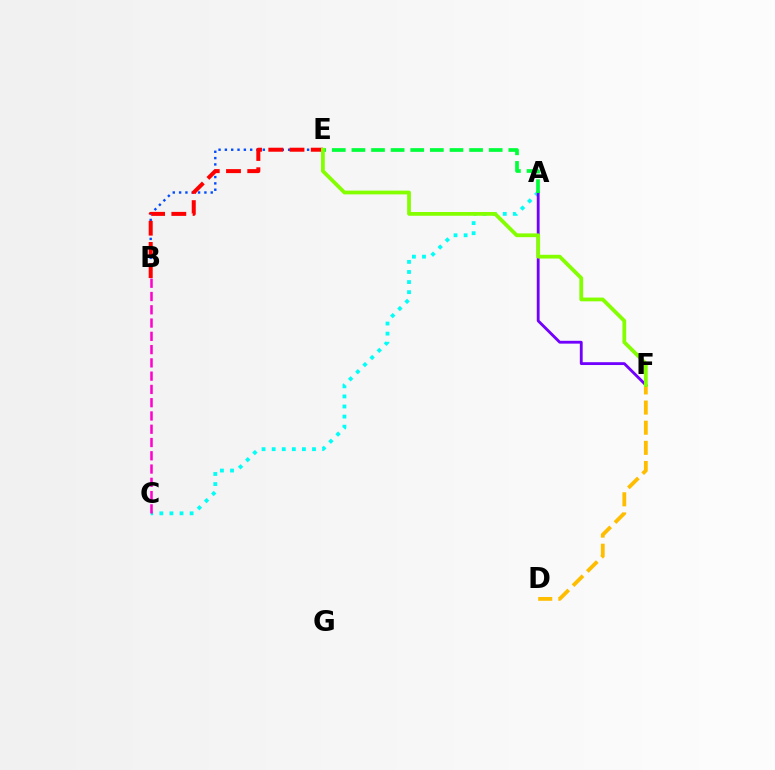{('A', 'C'): [{'color': '#00fff6', 'line_style': 'dotted', 'thickness': 2.74}], ('B', 'C'): [{'color': '#ff00cf', 'line_style': 'dashed', 'thickness': 1.8}], ('D', 'F'): [{'color': '#ffbd00', 'line_style': 'dashed', 'thickness': 2.74}], ('B', 'E'): [{'color': '#004bff', 'line_style': 'dotted', 'thickness': 1.72}, {'color': '#ff0000', 'line_style': 'dashed', 'thickness': 2.88}], ('A', 'F'): [{'color': '#7200ff', 'line_style': 'solid', 'thickness': 2.04}], ('A', 'E'): [{'color': '#00ff39', 'line_style': 'dashed', 'thickness': 2.66}], ('E', 'F'): [{'color': '#84ff00', 'line_style': 'solid', 'thickness': 2.71}]}